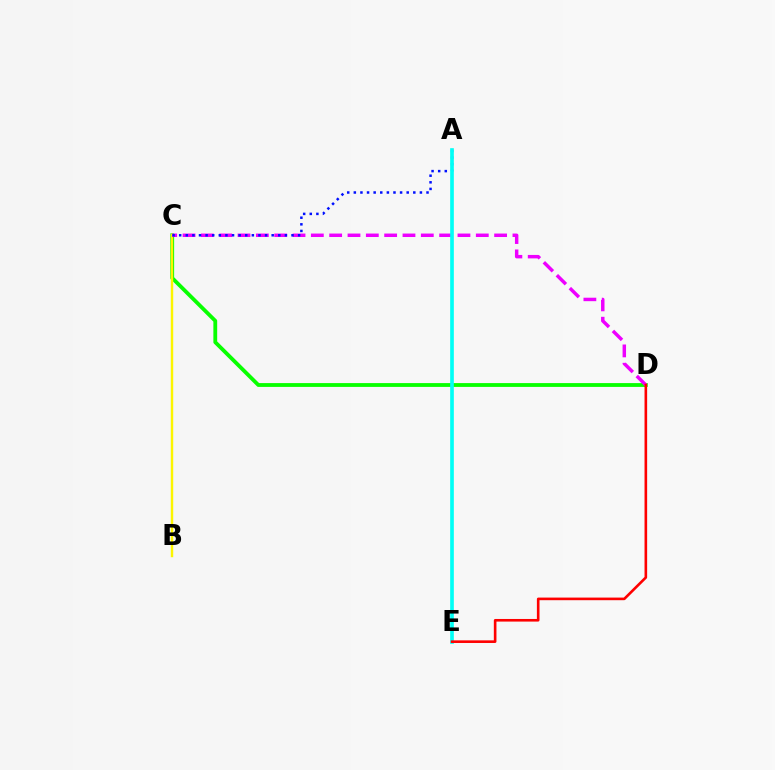{('C', 'D'): [{'color': '#08ff00', 'line_style': 'solid', 'thickness': 2.75}, {'color': '#ee00ff', 'line_style': 'dashed', 'thickness': 2.49}], ('B', 'C'): [{'color': '#fcf500', 'line_style': 'solid', 'thickness': 1.74}], ('A', 'C'): [{'color': '#0010ff', 'line_style': 'dotted', 'thickness': 1.8}], ('A', 'E'): [{'color': '#00fff6', 'line_style': 'solid', 'thickness': 2.63}], ('D', 'E'): [{'color': '#ff0000', 'line_style': 'solid', 'thickness': 1.89}]}